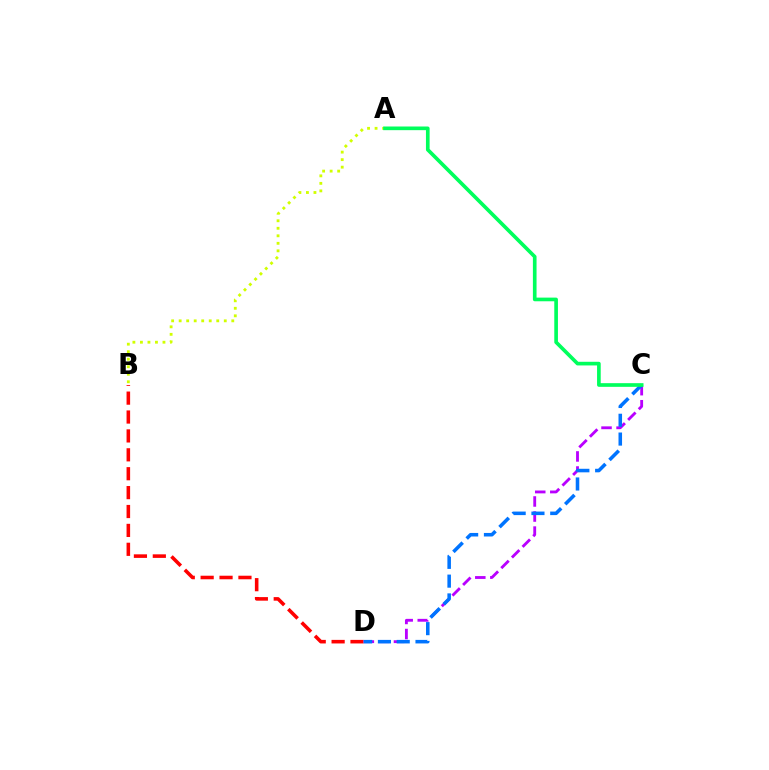{('A', 'B'): [{'color': '#d1ff00', 'line_style': 'dotted', 'thickness': 2.04}], ('B', 'D'): [{'color': '#ff0000', 'line_style': 'dashed', 'thickness': 2.57}], ('C', 'D'): [{'color': '#b900ff', 'line_style': 'dashed', 'thickness': 2.05}, {'color': '#0074ff', 'line_style': 'dashed', 'thickness': 2.55}], ('A', 'C'): [{'color': '#00ff5c', 'line_style': 'solid', 'thickness': 2.64}]}